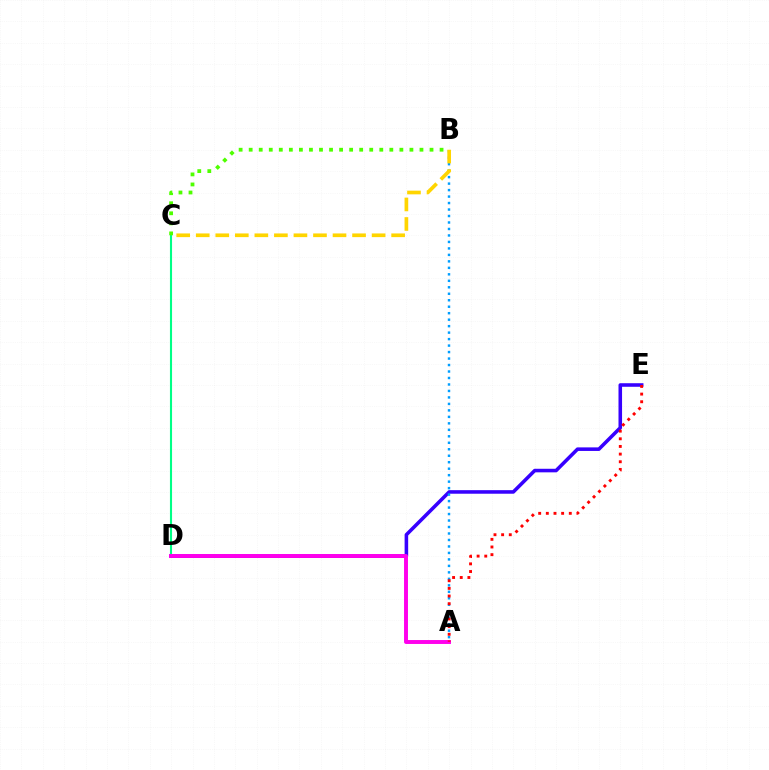{('D', 'E'): [{'color': '#3700ff', 'line_style': 'solid', 'thickness': 2.57}], ('C', 'D'): [{'color': '#00ff86', 'line_style': 'solid', 'thickness': 1.52}], ('A', 'B'): [{'color': '#009eff', 'line_style': 'dotted', 'thickness': 1.76}], ('B', 'C'): [{'color': '#4fff00', 'line_style': 'dotted', 'thickness': 2.73}, {'color': '#ffd500', 'line_style': 'dashed', 'thickness': 2.65}], ('A', 'D'): [{'color': '#ff00ed', 'line_style': 'solid', 'thickness': 2.83}], ('A', 'E'): [{'color': '#ff0000', 'line_style': 'dotted', 'thickness': 2.08}]}